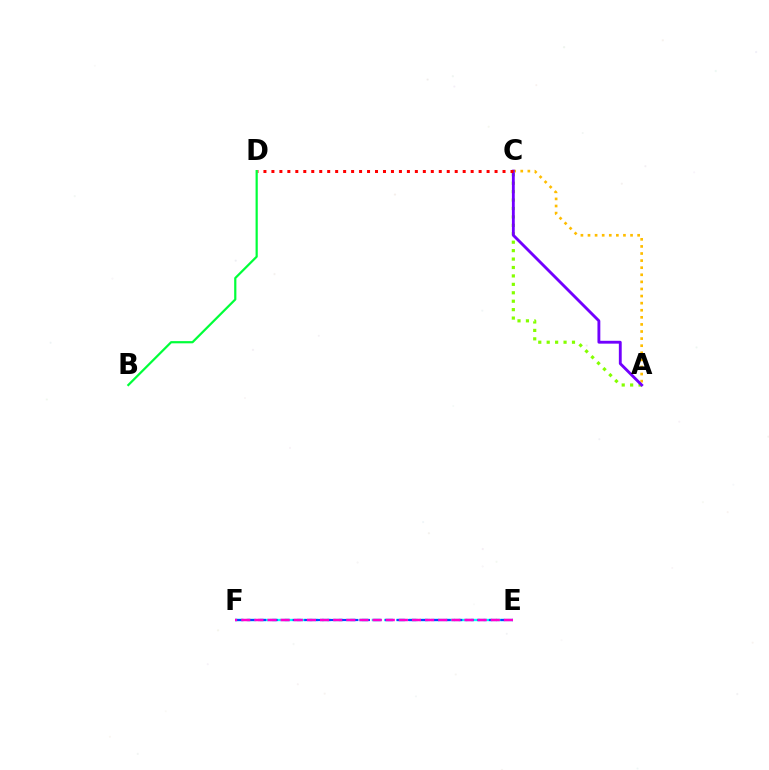{('A', 'C'): [{'color': '#ffbd00', 'line_style': 'dotted', 'thickness': 1.93}, {'color': '#84ff00', 'line_style': 'dotted', 'thickness': 2.29}, {'color': '#7200ff', 'line_style': 'solid', 'thickness': 2.06}], ('E', 'F'): [{'color': '#00fff6', 'line_style': 'dashed', 'thickness': 1.69}, {'color': '#004bff', 'line_style': 'dashed', 'thickness': 1.57}, {'color': '#ff00cf', 'line_style': 'dashed', 'thickness': 1.78}], ('C', 'D'): [{'color': '#ff0000', 'line_style': 'dotted', 'thickness': 2.17}], ('B', 'D'): [{'color': '#00ff39', 'line_style': 'solid', 'thickness': 1.59}]}